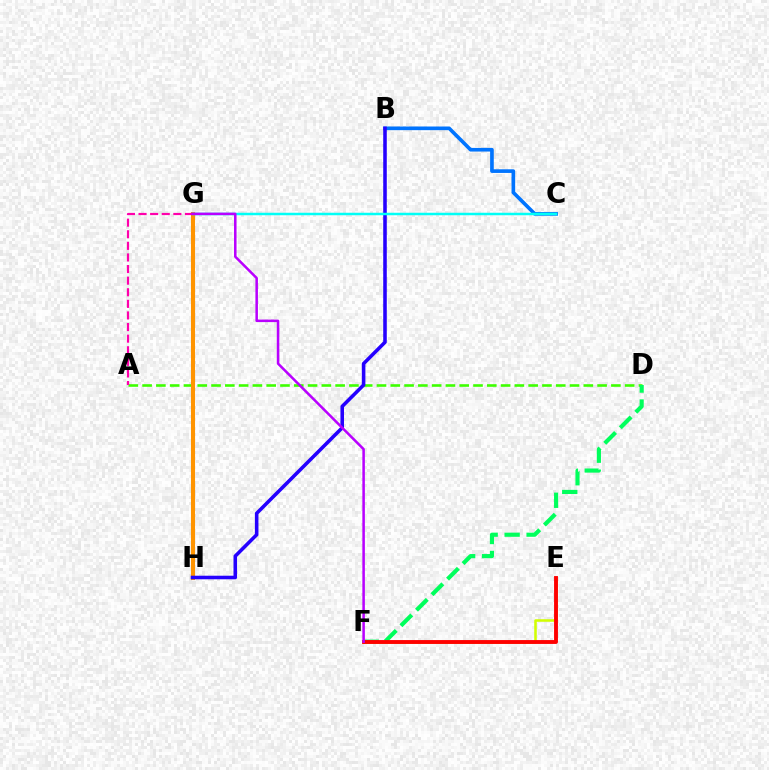{('B', 'C'): [{'color': '#0074ff', 'line_style': 'solid', 'thickness': 2.63}], ('A', 'D'): [{'color': '#3dff00', 'line_style': 'dashed', 'thickness': 1.87}], ('G', 'H'): [{'color': '#ff9400', 'line_style': 'solid', 'thickness': 2.94}], ('D', 'F'): [{'color': '#00ff5c', 'line_style': 'dashed', 'thickness': 2.98}], ('E', 'F'): [{'color': '#d1ff00', 'line_style': 'solid', 'thickness': 1.83}, {'color': '#ff0000', 'line_style': 'solid', 'thickness': 2.79}], ('B', 'H'): [{'color': '#2500ff', 'line_style': 'solid', 'thickness': 2.56}], ('C', 'G'): [{'color': '#00fff6', 'line_style': 'solid', 'thickness': 1.79}], ('A', 'G'): [{'color': '#ff00ac', 'line_style': 'dashed', 'thickness': 1.58}], ('F', 'G'): [{'color': '#b900ff', 'line_style': 'solid', 'thickness': 1.82}]}